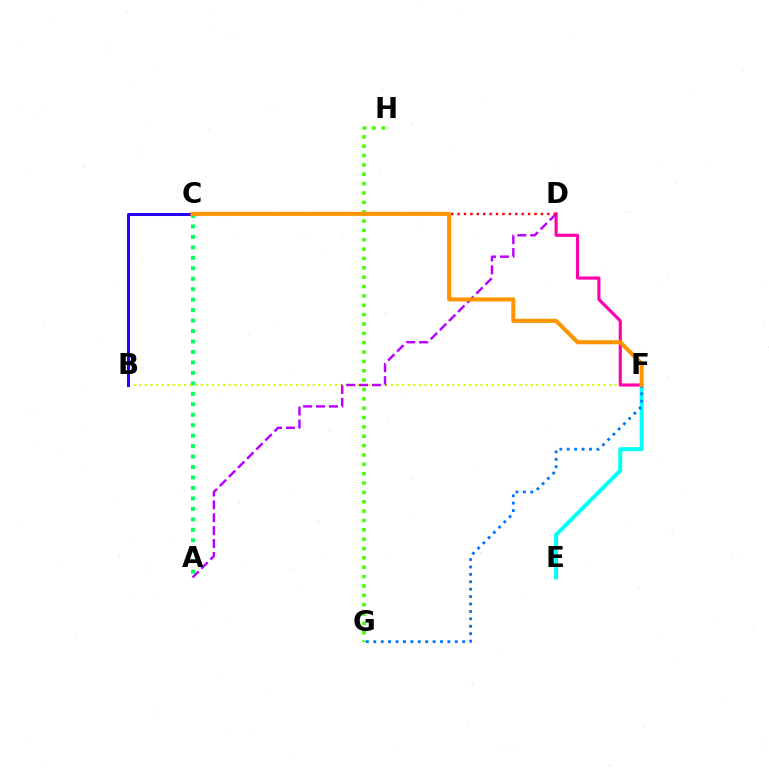{('G', 'H'): [{'color': '#3dff00', 'line_style': 'dotted', 'thickness': 2.54}], ('B', 'F'): [{'color': '#d1ff00', 'line_style': 'dotted', 'thickness': 1.52}], ('D', 'F'): [{'color': '#ff00ac', 'line_style': 'solid', 'thickness': 2.26}], ('E', 'F'): [{'color': '#00fff6', 'line_style': 'solid', 'thickness': 2.86}], ('A', 'D'): [{'color': '#b900ff', 'line_style': 'dashed', 'thickness': 1.75}], ('F', 'G'): [{'color': '#0074ff', 'line_style': 'dotted', 'thickness': 2.01}], ('B', 'C'): [{'color': '#2500ff', 'line_style': 'solid', 'thickness': 2.17}], ('A', 'C'): [{'color': '#00ff5c', 'line_style': 'dotted', 'thickness': 2.84}], ('C', 'D'): [{'color': '#ff0000', 'line_style': 'dotted', 'thickness': 1.74}], ('C', 'F'): [{'color': '#ff9400', 'line_style': 'solid', 'thickness': 2.93}]}